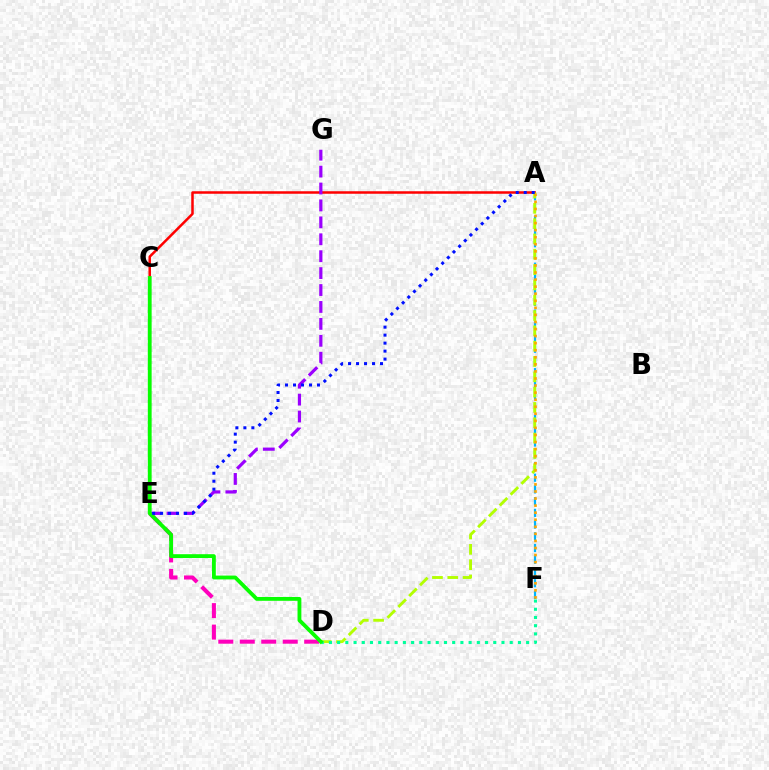{('A', 'C'): [{'color': '#ff0000', 'line_style': 'solid', 'thickness': 1.81}], ('D', 'E'): [{'color': '#ff00bd', 'line_style': 'dashed', 'thickness': 2.92}], ('A', 'F'): [{'color': '#00b5ff', 'line_style': 'dashed', 'thickness': 1.59}, {'color': '#ffa500', 'line_style': 'dotted', 'thickness': 1.92}], ('A', 'D'): [{'color': '#b3ff00', 'line_style': 'dashed', 'thickness': 2.08}], ('E', 'G'): [{'color': '#9b00ff', 'line_style': 'dashed', 'thickness': 2.3}], ('D', 'F'): [{'color': '#00ff9d', 'line_style': 'dotted', 'thickness': 2.23}], ('C', 'D'): [{'color': '#08ff00', 'line_style': 'solid', 'thickness': 2.76}], ('A', 'E'): [{'color': '#0010ff', 'line_style': 'dotted', 'thickness': 2.17}]}